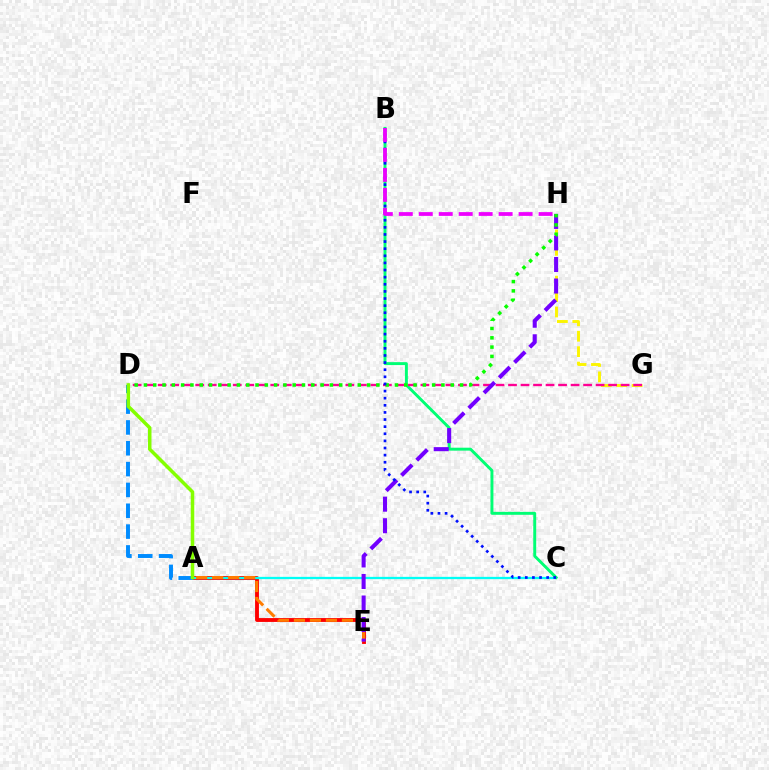{('A', 'E'): [{'color': '#ff0000', 'line_style': 'solid', 'thickness': 2.78}, {'color': '#ff7c00', 'line_style': 'dashed', 'thickness': 2.17}], ('A', 'D'): [{'color': '#008cff', 'line_style': 'dashed', 'thickness': 2.83}, {'color': '#84ff00', 'line_style': 'solid', 'thickness': 2.53}], ('A', 'C'): [{'color': '#00fff6', 'line_style': 'solid', 'thickness': 1.64}], ('B', 'C'): [{'color': '#00ff74', 'line_style': 'solid', 'thickness': 2.11}, {'color': '#0010ff', 'line_style': 'dotted', 'thickness': 1.93}], ('G', 'H'): [{'color': '#fcf500', 'line_style': 'dashed', 'thickness': 2.09}], ('D', 'G'): [{'color': '#ff0094', 'line_style': 'dashed', 'thickness': 1.7}], ('E', 'H'): [{'color': '#7200ff', 'line_style': 'dashed', 'thickness': 2.93}], ('D', 'H'): [{'color': '#08ff00', 'line_style': 'dotted', 'thickness': 2.53}], ('B', 'H'): [{'color': '#ee00ff', 'line_style': 'dashed', 'thickness': 2.71}]}